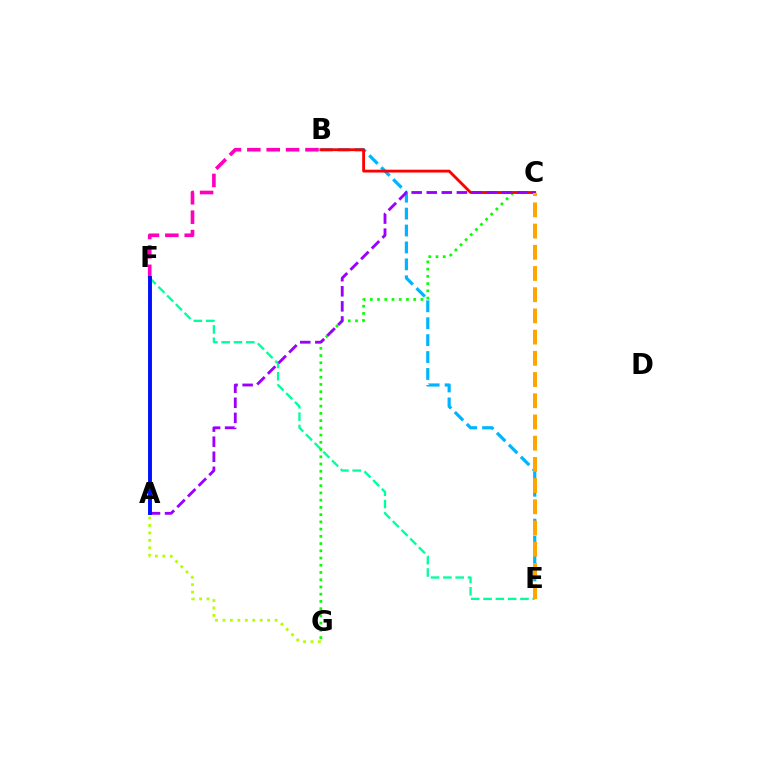{('E', 'F'): [{'color': '#00ff9d', 'line_style': 'dashed', 'thickness': 1.67}], ('B', 'E'): [{'color': '#00b5ff', 'line_style': 'dashed', 'thickness': 2.3}], ('B', 'F'): [{'color': '#ff00bd', 'line_style': 'dashed', 'thickness': 2.63}], ('C', 'G'): [{'color': '#08ff00', 'line_style': 'dotted', 'thickness': 1.96}], ('F', 'G'): [{'color': '#b3ff00', 'line_style': 'dotted', 'thickness': 2.02}], ('B', 'C'): [{'color': '#ff0000', 'line_style': 'solid', 'thickness': 2.04}], ('A', 'C'): [{'color': '#9b00ff', 'line_style': 'dashed', 'thickness': 2.05}], ('A', 'F'): [{'color': '#0010ff', 'line_style': 'solid', 'thickness': 2.8}], ('C', 'E'): [{'color': '#ffa500', 'line_style': 'dashed', 'thickness': 2.88}]}